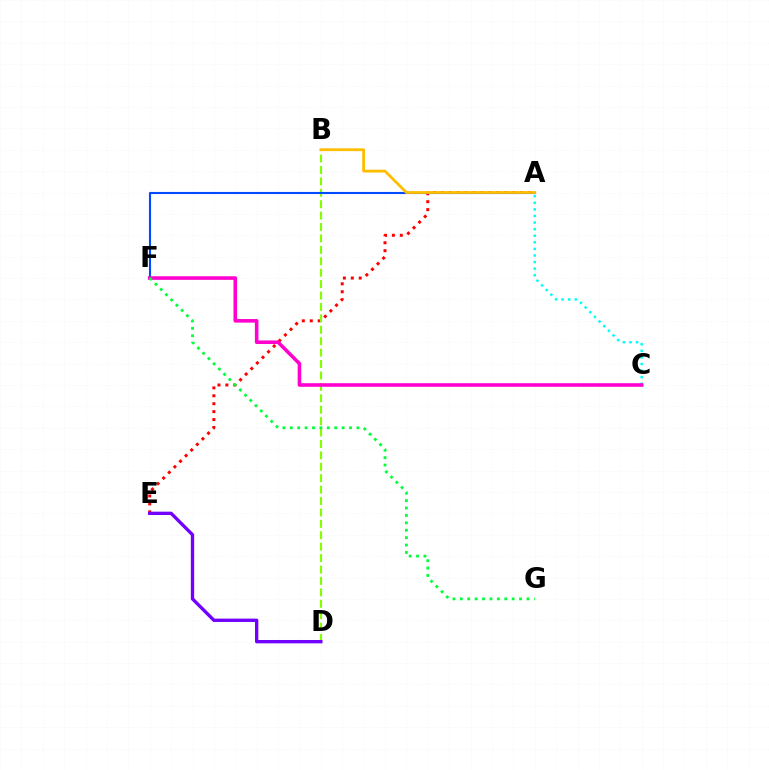{('A', 'E'): [{'color': '#ff0000', 'line_style': 'dotted', 'thickness': 2.15}], ('B', 'D'): [{'color': '#84ff00', 'line_style': 'dashed', 'thickness': 1.55}], ('A', 'C'): [{'color': '#00fff6', 'line_style': 'dotted', 'thickness': 1.79}], ('A', 'F'): [{'color': '#004bff', 'line_style': 'solid', 'thickness': 1.52}], ('D', 'E'): [{'color': '#7200ff', 'line_style': 'solid', 'thickness': 2.41}], ('A', 'B'): [{'color': '#ffbd00', 'line_style': 'solid', 'thickness': 2.0}], ('C', 'F'): [{'color': '#ff00cf', 'line_style': 'solid', 'thickness': 2.58}], ('F', 'G'): [{'color': '#00ff39', 'line_style': 'dotted', 'thickness': 2.01}]}